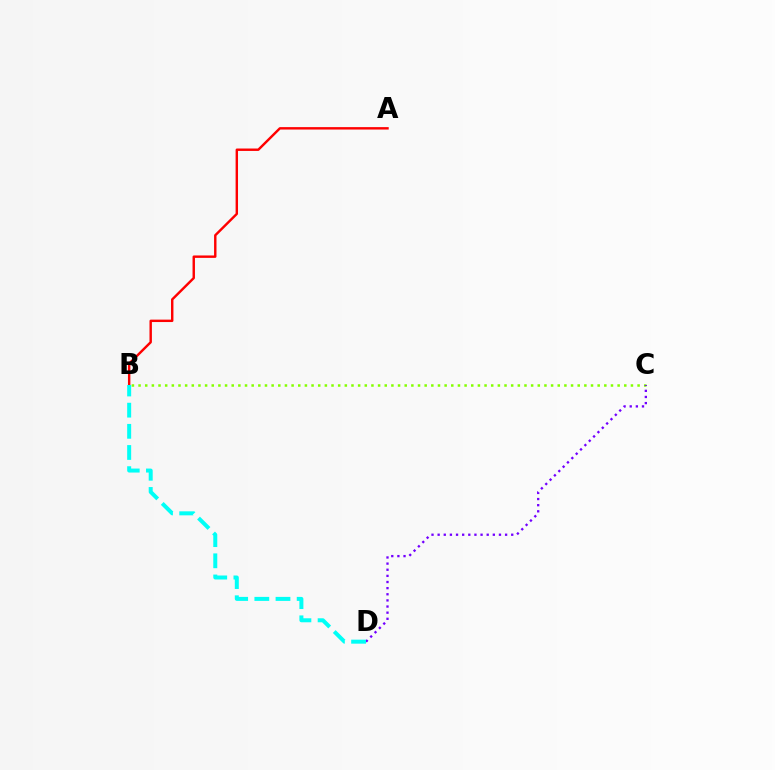{('A', 'B'): [{'color': '#ff0000', 'line_style': 'solid', 'thickness': 1.74}], ('B', 'C'): [{'color': '#84ff00', 'line_style': 'dotted', 'thickness': 1.81}], ('C', 'D'): [{'color': '#7200ff', 'line_style': 'dotted', 'thickness': 1.67}], ('B', 'D'): [{'color': '#00fff6', 'line_style': 'dashed', 'thickness': 2.87}]}